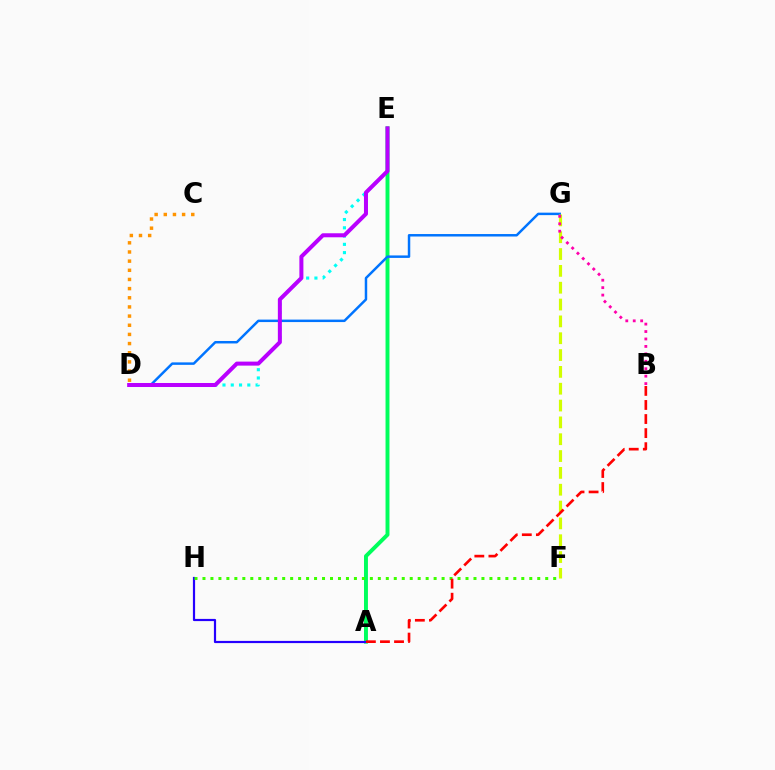{('D', 'E'): [{'color': '#00fff6', 'line_style': 'dotted', 'thickness': 2.25}, {'color': '#b900ff', 'line_style': 'solid', 'thickness': 2.89}], ('A', 'E'): [{'color': '#00ff5c', 'line_style': 'solid', 'thickness': 2.83}], ('A', 'H'): [{'color': '#2500ff', 'line_style': 'solid', 'thickness': 1.58}], ('F', 'H'): [{'color': '#3dff00', 'line_style': 'dotted', 'thickness': 2.17}], ('D', 'G'): [{'color': '#0074ff', 'line_style': 'solid', 'thickness': 1.78}], ('F', 'G'): [{'color': '#d1ff00', 'line_style': 'dashed', 'thickness': 2.29}], ('B', 'G'): [{'color': '#ff00ac', 'line_style': 'dotted', 'thickness': 2.02}], ('C', 'D'): [{'color': '#ff9400', 'line_style': 'dotted', 'thickness': 2.49}], ('A', 'B'): [{'color': '#ff0000', 'line_style': 'dashed', 'thickness': 1.91}]}